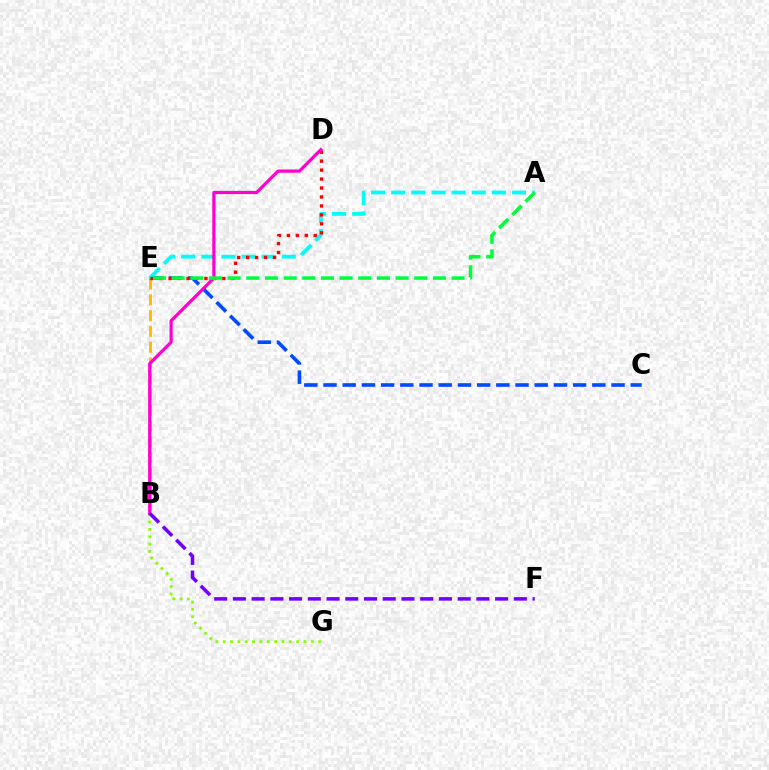{('B', 'E'): [{'color': '#ffbd00', 'line_style': 'dashed', 'thickness': 2.15}], ('B', 'G'): [{'color': '#84ff00', 'line_style': 'dotted', 'thickness': 2.0}], ('C', 'E'): [{'color': '#004bff', 'line_style': 'dashed', 'thickness': 2.61}], ('A', 'E'): [{'color': '#00fff6', 'line_style': 'dashed', 'thickness': 2.73}, {'color': '#00ff39', 'line_style': 'dashed', 'thickness': 2.54}], ('D', 'E'): [{'color': '#ff0000', 'line_style': 'dotted', 'thickness': 2.43}], ('B', 'D'): [{'color': '#ff00cf', 'line_style': 'solid', 'thickness': 2.31}], ('B', 'F'): [{'color': '#7200ff', 'line_style': 'dashed', 'thickness': 2.54}]}